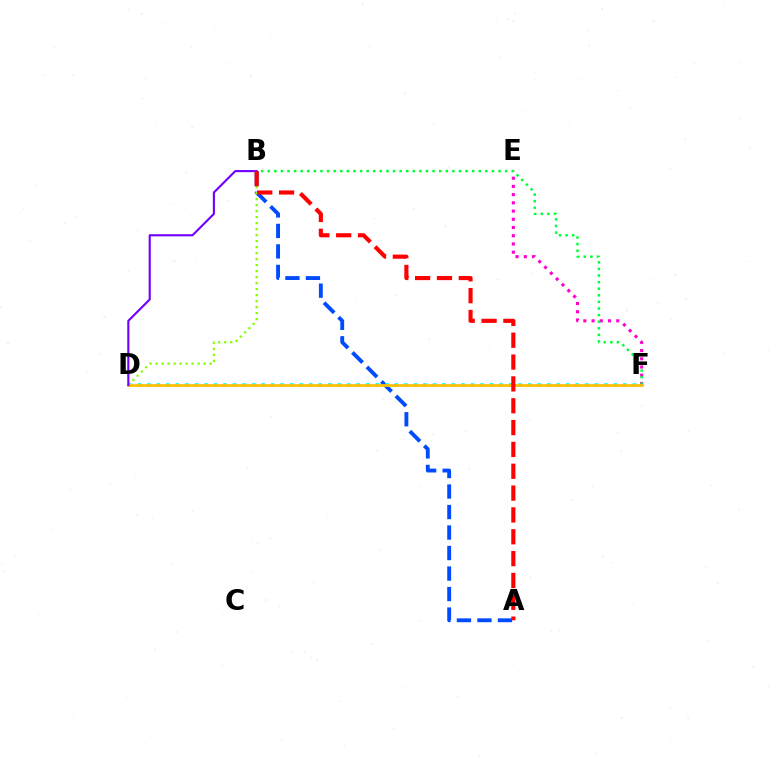{('E', 'F'): [{'color': '#ff00cf', 'line_style': 'dotted', 'thickness': 2.23}], ('A', 'B'): [{'color': '#004bff', 'line_style': 'dashed', 'thickness': 2.79}, {'color': '#ff0000', 'line_style': 'dashed', 'thickness': 2.97}], ('B', 'F'): [{'color': '#00ff39', 'line_style': 'dotted', 'thickness': 1.79}], ('B', 'D'): [{'color': '#84ff00', 'line_style': 'dotted', 'thickness': 1.63}, {'color': '#7200ff', 'line_style': 'solid', 'thickness': 1.53}], ('D', 'F'): [{'color': '#00fff6', 'line_style': 'dotted', 'thickness': 2.59}, {'color': '#ffbd00', 'line_style': 'solid', 'thickness': 1.95}]}